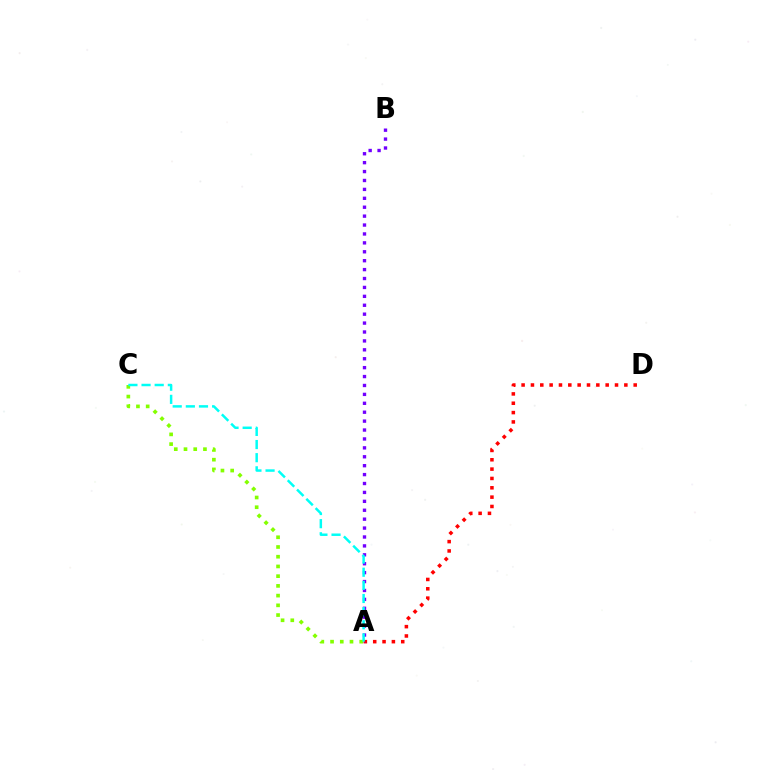{('A', 'D'): [{'color': '#ff0000', 'line_style': 'dotted', 'thickness': 2.54}], ('A', 'B'): [{'color': '#7200ff', 'line_style': 'dotted', 'thickness': 2.42}], ('A', 'C'): [{'color': '#84ff00', 'line_style': 'dotted', 'thickness': 2.64}, {'color': '#00fff6', 'line_style': 'dashed', 'thickness': 1.78}]}